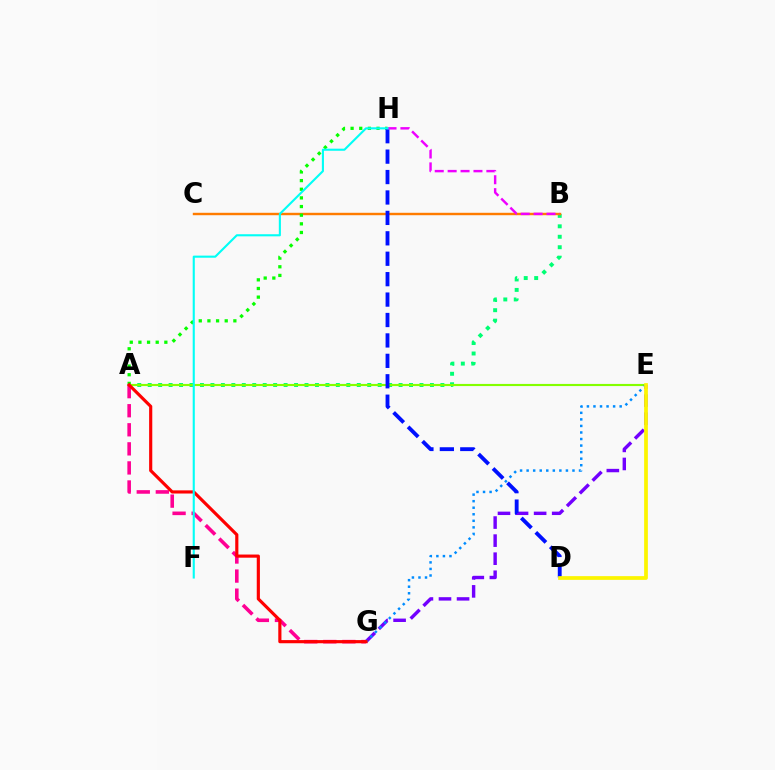{('A', 'B'): [{'color': '#00ff74', 'line_style': 'dotted', 'thickness': 2.84}], ('B', 'C'): [{'color': '#ff7c00', 'line_style': 'solid', 'thickness': 1.74}], ('E', 'G'): [{'color': '#7200ff', 'line_style': 'dashed', 'thickness': 2.45}, {'color': '#008cff', 'line_style': 'dotted', 'thickness': 1.78}], ('A', 'H'): [{'color': '#08ff00', 'line_style': 'dotted', 'thickness': 2.35}], ('A', 'G'): [{'color': '#ff0094', 'line_style': 'dashed', 'thickness': 2.59}, {'color': '#ff0000', 'line_style': 'solid', 'thickness': 2.27}], ('A', 'E'): [{'color': '#84ff00', 'line_style': 'solid', 'thickness': 1.54}], ('D', 'H'): [{'color': '#0010ff', 'line_style': 'dashed', 'thickness': 2.77}], ('D', 'E'): [{'color': '#fcf500', 'line_style': 'solid', 'thickness': 2.68}], ('B', 'H'): [{'color': '#ee00ff', 'line_style': 'dashed', 'thickness': 1.75}], ('F', 'H'): [{'color': '#00fff6', 'line_style': 'solid', 'thickness': 1.51}]}